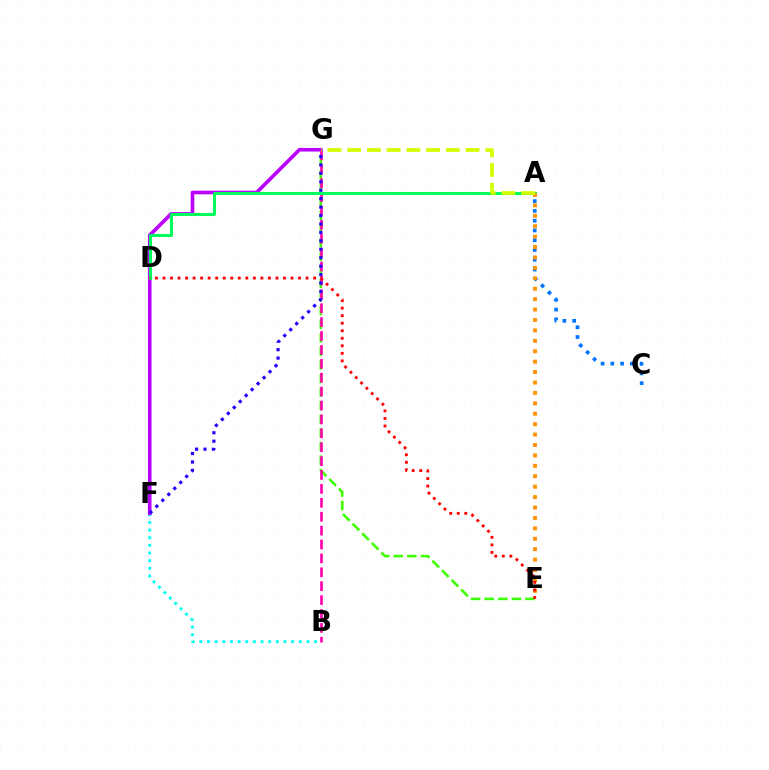{('E', 'G'): [{'color': '#3dff00', 'line_style': 'dashed', 'thickness': 1.85}], ('B', 'F'): [{'color': '#00fff6', 'line_style': 'dotted', 'thickness': 2.08}], ('A', 'C'): [{'color': '#0074ff', 'line_style': 'dotted', 'thickness': 2.66}], ('B', 'G'): [{'color': '#ff00ac', 'line_style': 'dashed', 'thickness': 1.89}], ('F', 'G'): [{'color': '#b900ff', 'line_style': 'solid', 'thickness': 2.6}, {'color': '#2500ff', 'line_style': 'dotted', 'thickness': 2.29}], ('A', 'D'): [{'color': '#00ff5c', 'line_style': 'solid', 'thickness': 2.18}], ('A', 'E'): [{'color': '#ff9400', 'line_style': 'dotted', 'thickness': 2.83}], ('A', 'G'): [{'color': '#d1ff00', 'line_style': 'dashed', 'thickness': 2.68}], ('D', 'E'): [{'color': '#ff0000', 'line_style': 'dotted', 'thickness': 2.05}]}